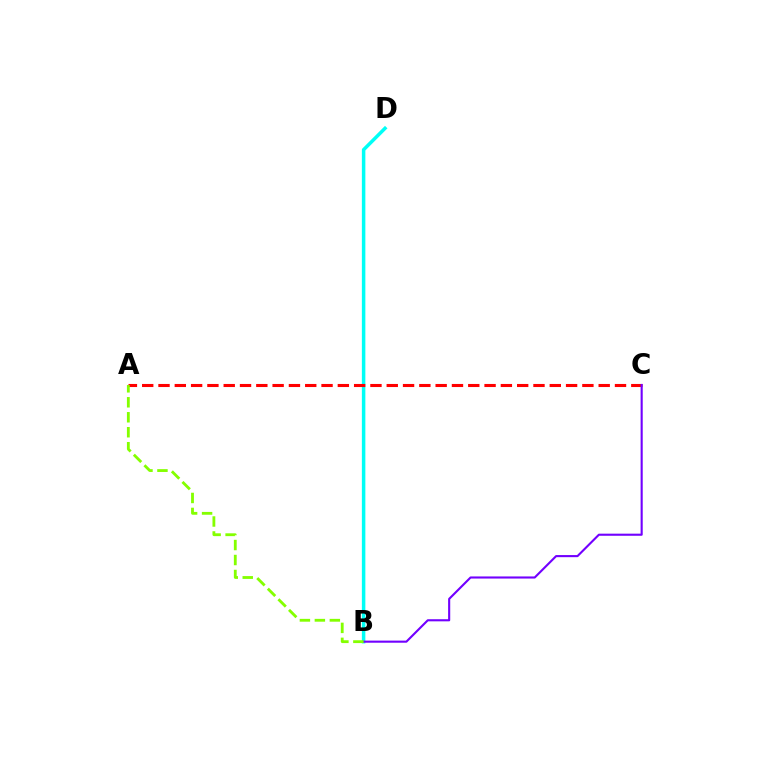{('B', 'D'): [{'color': '#00fff6', 'line_style': 'solid', 'thickness': 2.52}], ('A', 'C'): [{'color': '#ff0000', 'line_style': 'dashed', 'thickness': 2.21}], ('B', 'C'): [{'color': '#7200ff', 'line_style': 'solid', 'thickness': 1.52}], ('A', 'B'): [{'color': '#84ff00', 'line_style': 'dashed', 'thickness': 2.03}]}